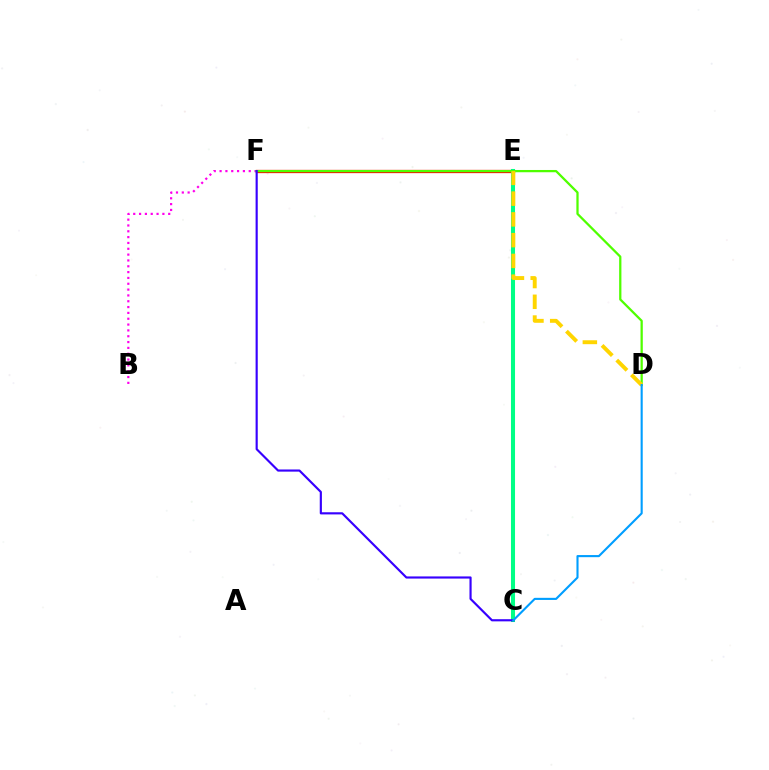{('E', 'F'): [{'color': '#ff0000', 'line_style': 'solid', 'thickness': 2.36}], ('B', 'F'): [{'color': '#ff00ed', 'line_style': 'dotted', 'thickness': 1.58}], ('C', 'E'): [{'color': '#00ff86', 'line_style': 'solid', 'thickness': 2.92}], ('D', 'F'): [{'color': '#4fff00', 'line_style': 'solid', 'thickness': 1.63}], ('D', 'E'): [{'color': '#ffd500', 'line_style': 'dashed', 'thickness': 2.82}], ('C', 'F'): [{'color': '#3700ff', 'line_style': 'solid', 'thickness': 1.55}], ('C', 'D'): [{'color': '#009eff', 'line_style': 'solid', 'thickness': 1.52}]}